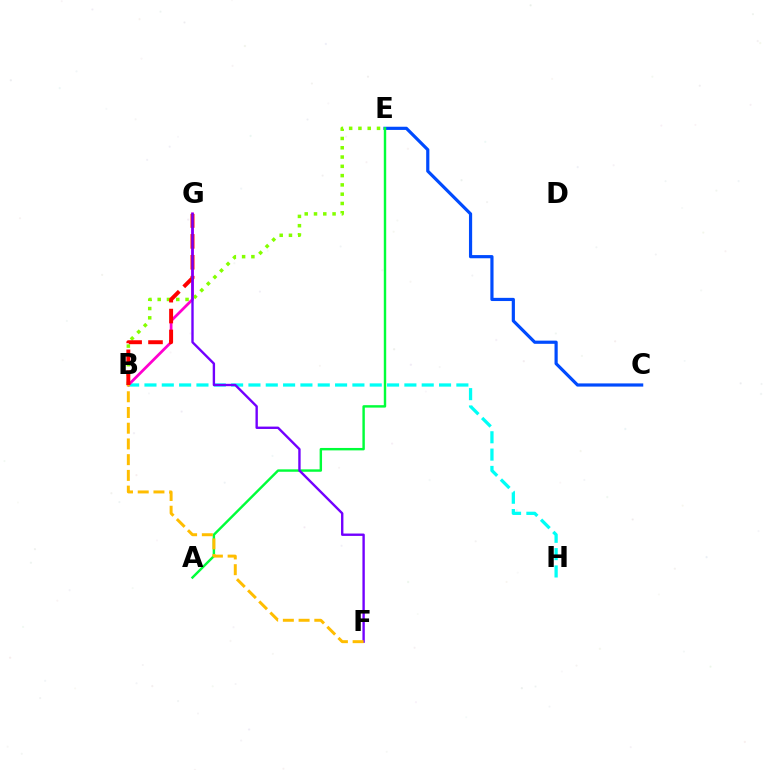{('B', 'H'): [{'color': '#00fff6', 'line_style': 'dashed', 'thickness': 2.35}], ('B', 'G'): [{'color': '#ff00cf', 'line_style': 'solid', 'thickness': 1.98}, {'color': '#ff0000', 'line_style': 'dashed', 'thickness': 2.84}], ('B', 'E'): [{'color': '#84ff00', 'line_style': 'dotted', 'thickness': 2.52}], ('C', 'E'): [{'color': '#004bff', 'line_style': 'solid', 'thickness': 2.29}], ('A', 'E'): [{'color': '#00ff39', 'line_style': 'solid', 'thickness': 1.74}], ('F', 'G'): [{'color': '#7200ff', 'line_style': 'solid', 'thickness': 1.71}], ('B', 'F'): [{'color': '#ffbd00', 'line_style': 'dashed', 'thickness': 2.14}]}